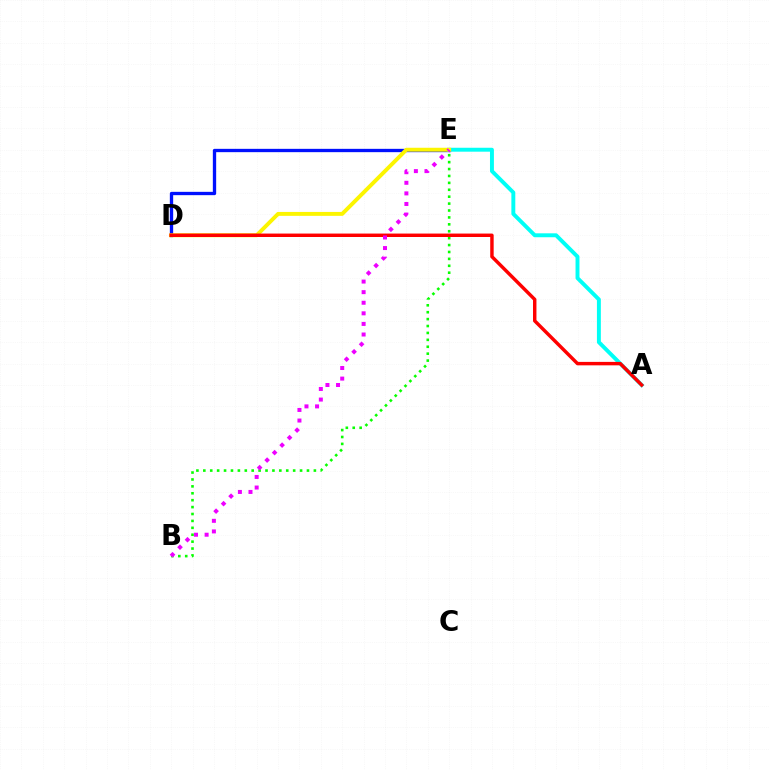{('D', 'E'): [{'color': '#0010ff', 'line_style': 'solid', 'thickness': 2.39}, {'color': '#fcf500', 'line_style': 'solid', 'thickness': 2.82}], ('B', 'E'): [{'color': '#08ff00', 'line_style': 'dotted', 'thickness': 1.88}, {'color': '#ee00ff', 'line_style': 'dotted', 'thickness': 2.88}], ('A', 'E'): [{'color': '#00fff6', 'line_style': 'solid', 'thickness': 2.83}], ('A', 'D'): [{'color': '#ff0000', 'line_style': 'solid', 'thickness': 2.48}]}